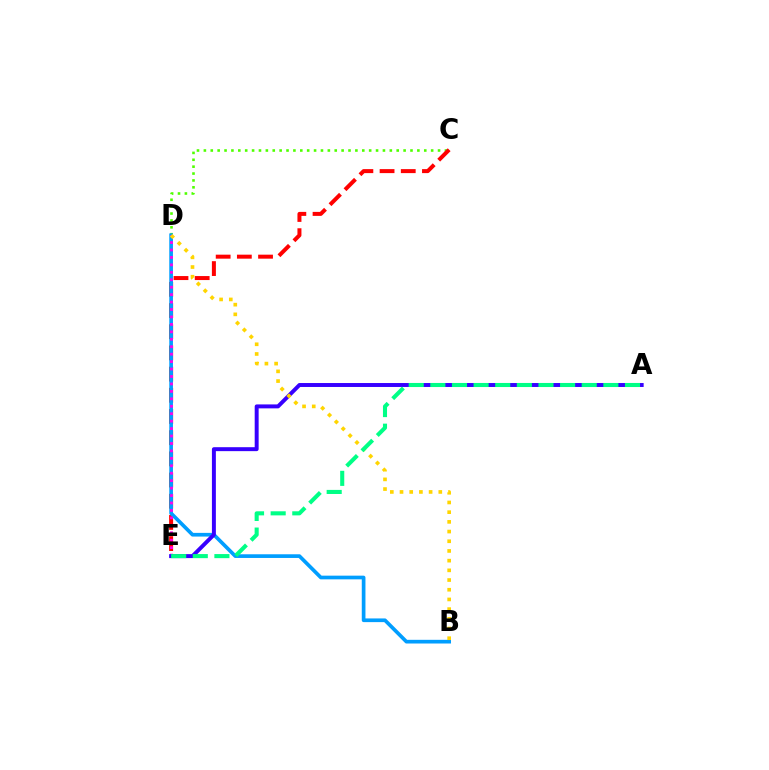{('C', 'D'): [{'color': '#4fff00', 'line_style': 'dotted', 'thickness': 1.87}], ('C', 'E'): [{'color': '#ff0000', 'line_style': 'dashed', 'thickness': 2.88}], ('B', 'D'): [{'color': '#009eff', 'line_style': 'solid', 'thickness': 2.65}, {'color': '#ffd500', 'line_style': 'dotted', 'thickness': 2.63}], ('D', 'E'): [{'color': '#ff00ed', 'line_style': 'dotted', 'thickness': 2.02}], ('A', 'E'): [{'color': '#3700ff', 'line_style': 'solid', 'thickness': 2.84}, {'color': '#00ff86', 'line_style': 'dashed', 'thickness': 2.94}]}